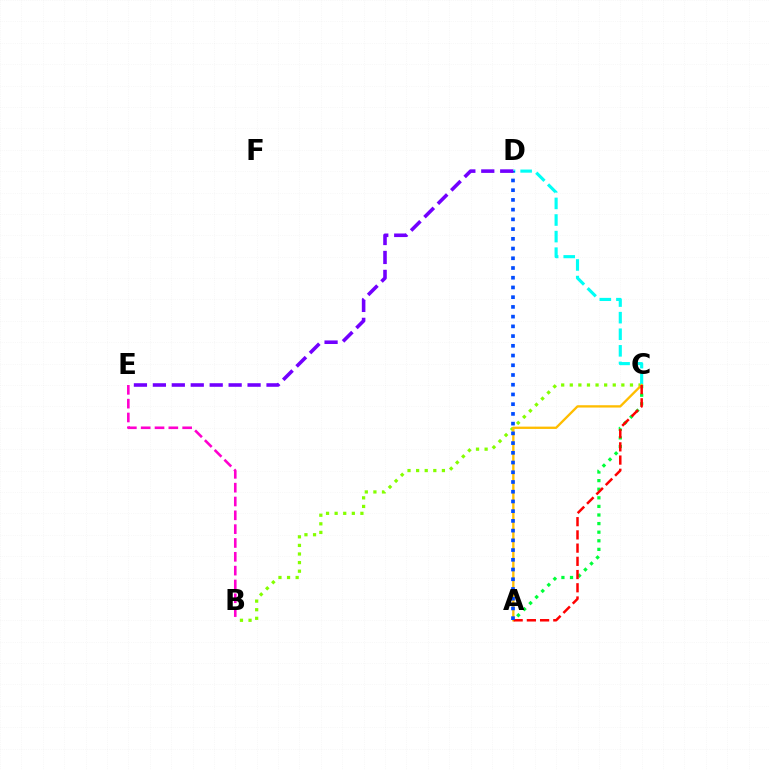{('B', 'C'): [{'color': '#84ff00', 'line_style': 'dotted', 'thickness': 2.34}], ('C', 'D'): [{'color': '#00fff6', 'line_style': 'dashed', 'thickness': 2.25}], ('B', 'E'): [{'color': '#ff00cf', 'line_style': 'dashed', 'thickness': 1.88}], ('A', 'C'): [{'color': '#00ff39', 'line_style': 'dotted', 'thickness': 2.33}, {'color': '#ffbd00', 'line_style': 'solid', 'thickness': 1.67}, {'color': '#ff0000', 'line_style': 'dashed', 'thickness': 1.8}], ('A', 'D'): [{'color': '#004bff', 'line_style': 'dotted', 'thickness': 2.64}], ('D', 'E'): [{'color': '#7200ff', 'line_style': 'dashed', 'thickness': 2.57}]}